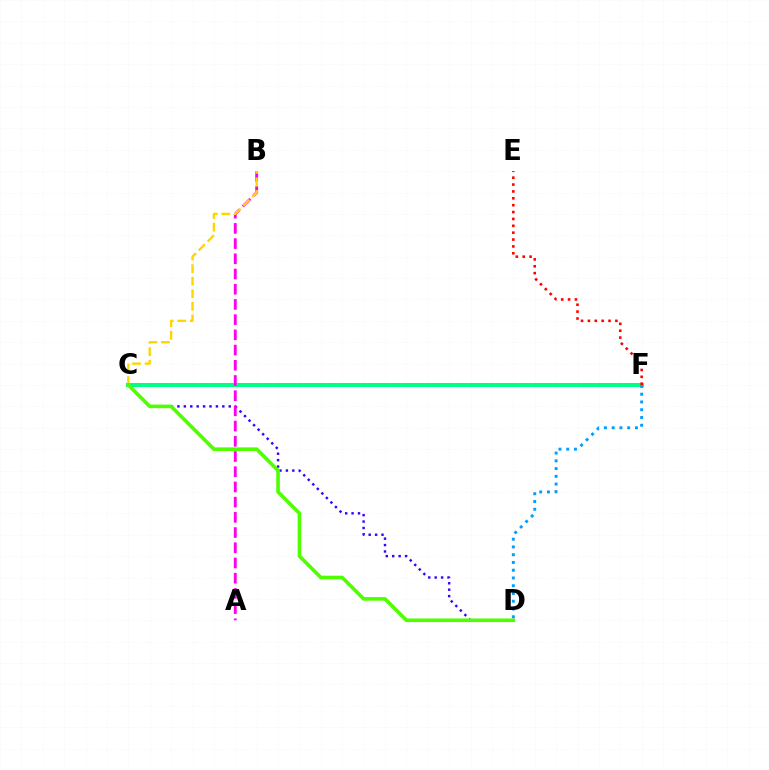{('C', 'D'): [{'color': '#3700ff', 'line_style': 'dotted', 'thickness': 1.74}, {'color': '#4fff00', 'line_style': 'solid', 'thickness': 2.59}], ('C', 'F'): [{'color': '#00ff86', 'line_style': 'solid', 'thickness': 2.91}], ('A', 'B'): [{'color': '#ff00ed', 'line_style': 'dashed', 'thickness': 2.07}], ('B', 'C'): [{'color': '#ffd500', 'line_style': 'dashed', 'thickness': 1.71}], ('E', 'F'): [{'color': '#ff0000', 'line_style': 'dotted', 'thickness': 1.87}], ('D', 'F'): [{'color': '#009eff', 'line_style': 'dotted', 'thickness': 2.11}]}